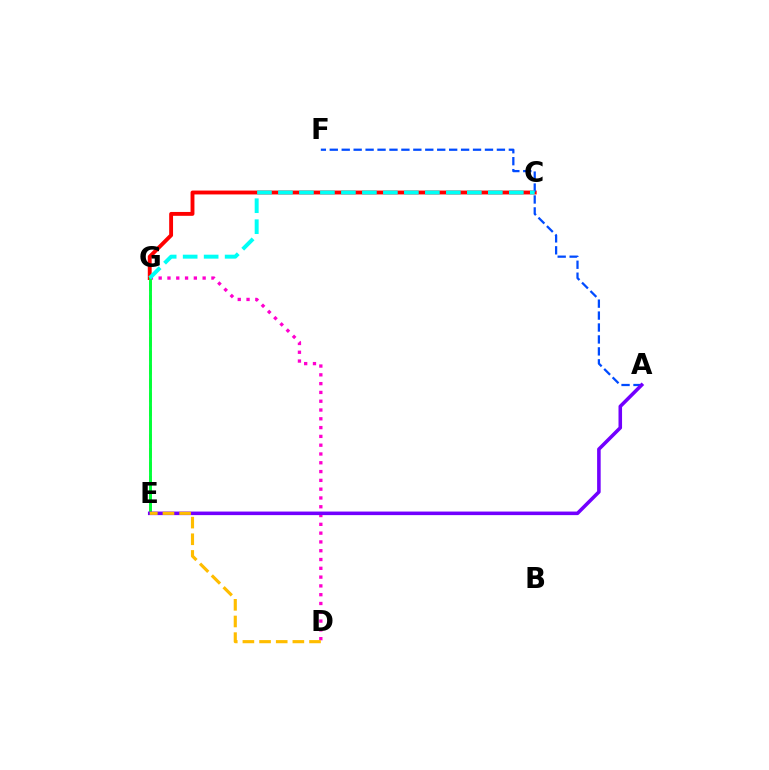{('E', 'G'): [{'color': '#84ff00', 'line_style': 'dashed', 'thickness': 1.89}, {'color': '#00ff39', 'line_style': 'solid', 'thickness': 2.08}], ('D', 'G'): [{'color': '#ff00cf', 'line_style': 'dotted', 'thickness': 2.39}], ('C', 'G'): [{'color': '#ff0000', 'line_style': 'solid', 'thickness': 2.79}, {'color': '#00fff6', 'line_style': 'dashed', 'thickness': 2.85}], ('A', 'F'): [{'color': '#004bff', 'line_style': 'dashed', 'thickness': 1.62}], ('A', 'E'): [{'color': '#7200ff', 'line_style': 'solid', 'thickness': 2.56}], ('D', 'E'): [{'color': '#ffbd00', 'line_style': 'dashed', 'thickness': 2.26}]}